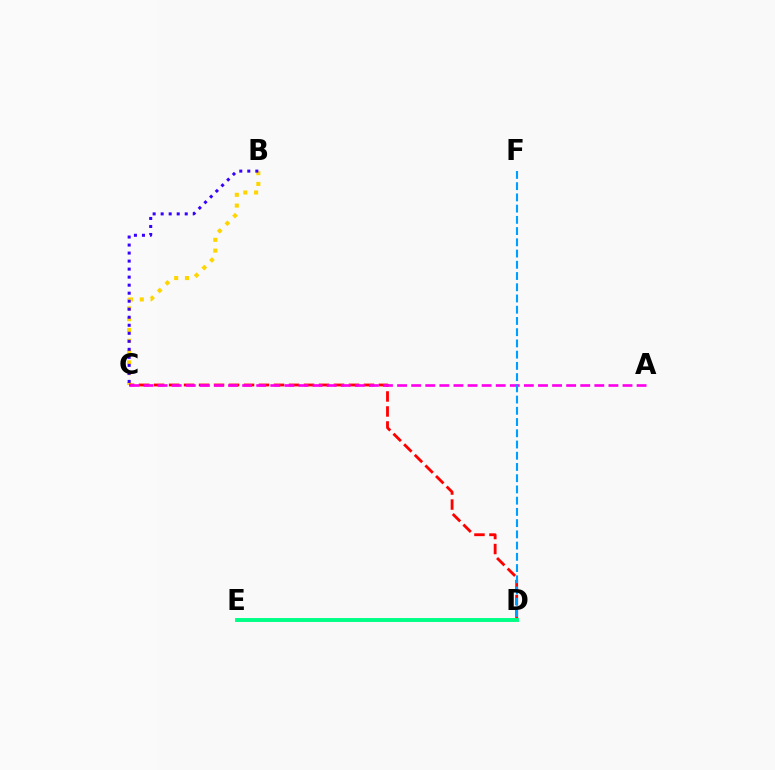{('B', 'C'): [{'color': '#ffd500', 'line_style': 'dotted', 'thickness': 2.93}, {'color': '#3700ff', 'line_style': 'dotted', 'thickness': 2.18}], ('C', 'D'): [{'color': '#ff0000', 'line_style': 'dashed', 'thickness': 2.04}], ('A', 'C'): [{'color': '#ff00ed', 'line_style': 'dashed', 'thickness': 1.91}], ('D', 'E'): [{'color': '#4fff00', 'line_style': 'dotted', 'thickness': 1.76}, {'color': '#00ff86', 'line_style': 'solid', 'thickness': 2.82}], ('D', 'F'): [{'color': '#009eff', 'line_style': 'dashed', 'thickness': 1.53}]}